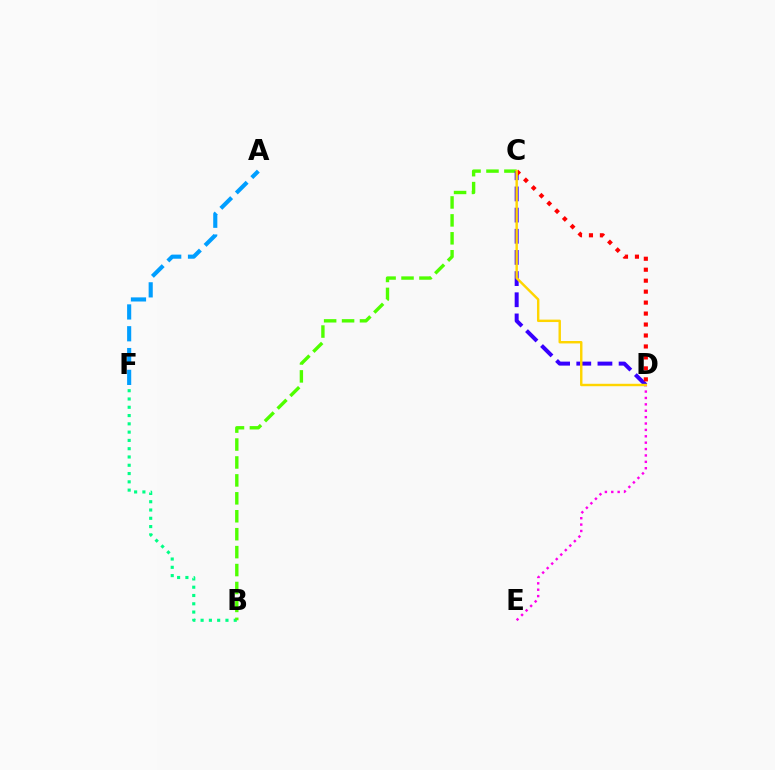{('B', 'F'): [{'color': '#00ff86', 'line_style': 'dotted', 'thickness': 2.25}], ('D', 'E'): [{'color': '#ff00ed', 'line_style': 'dotted', 'thickness': 1.74}], ('B', 'C'): [{'color': '#4fff00', 'line_style': 'dashed', 'thickness': 2.44}], ('C', 'D'): [{'color': '#3700ff', 'line_style': 'dashed', 'thickness': 2.88}, {'color': '#ff0000', 'line_style': 'dotted', 'thickness': 2.98}, {'color': '#ffd500', 'line_style': 'solid', 'thickness': 1.75}], ('A', 'F'): [{'color': '#009eff', 'line_style': 'dashed', 'thickness': 2.96}]}